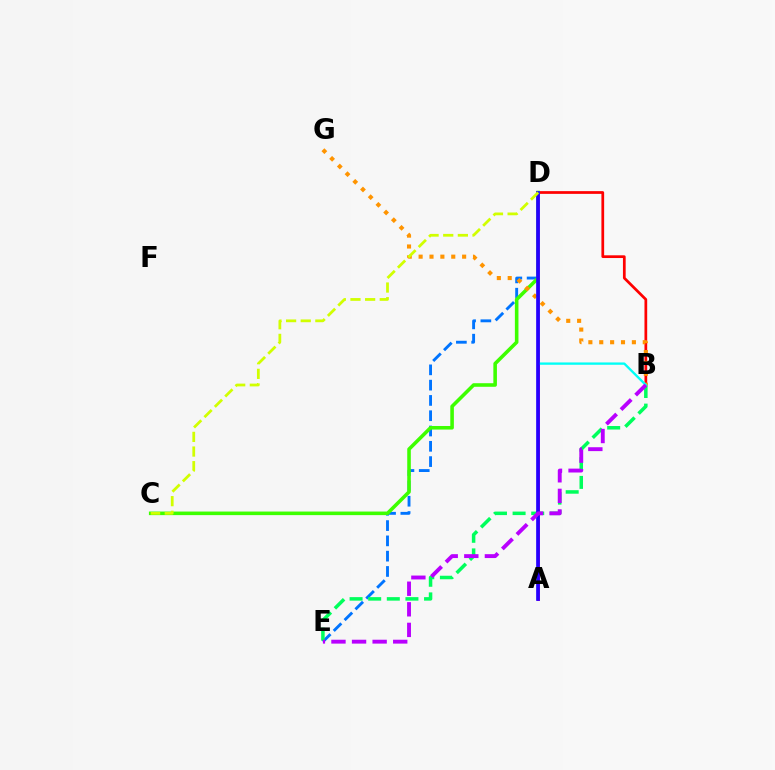{('B', 'D'): [{'color': '#ff0000', 'line_style': 'solid', 'thickness': 1.96}, {'color': '#00fff6', 'line_style': 'solid', 'thickness': 1.68}], ('D', 'E'): [{'color': '#0074ff', 'line_style': 'dashed', 'thickness': 2.08}], ('C', 'D'): [{'color': '#3dff00', 'line_style': 'solid', 'thickness': 2.57}, {'color': '#d1ff00', 'line_style': 'dashed', 'thickness': 1.99}], ('A', 'D'): [{'color': '#ff00ac', 'line_style': 'solid', 'thickness': 2.1}, {'color': '#2500ff', 'line_style': 'solid', 'thickness': 2.65}], ('B', 'E'): [{'color': '#00ff5c', 'line_style': 'dashed', 'thickness': 2.53}, {'color': '#b900ff', 'line_style': 'dashed', 'thickness': 2.8}], ('B', 'G'): [{'color': '#ff9400', 'line_style': 'dotted', 'thickness': 2.96}]}